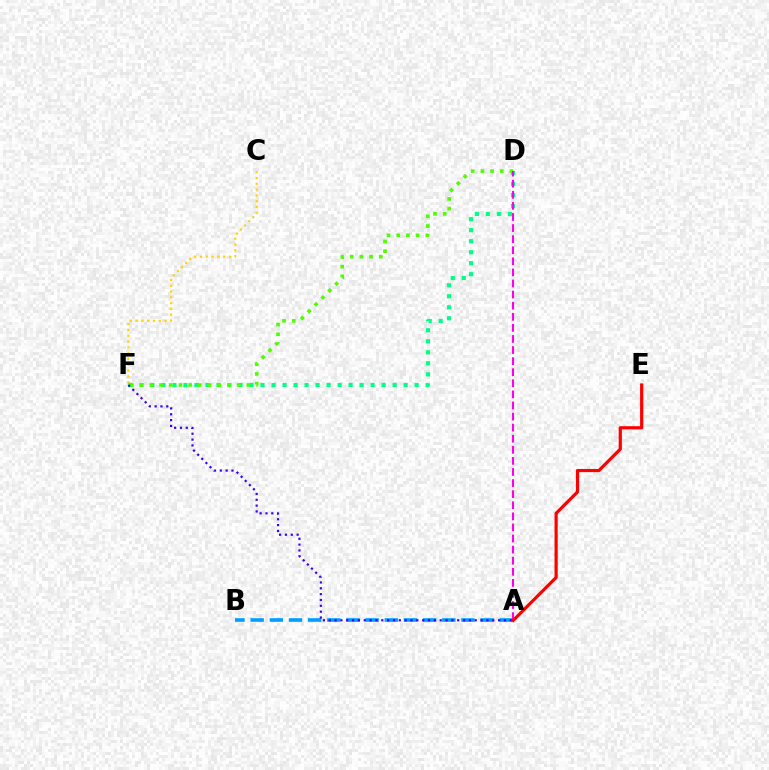{('C', 'F'): [{'color': '#ffd500', 'line_style': 'dotted', 'thickness': 1.58}], ('D', 'F'): [{'color': '#00ff86', 'line_style': 'dotted', 'thickness': 2.99}, {'color': '#4fff00', 'line_style': 'dotted', 'thickness': 2.64}], ('A', 'B'): [{'color': '#009eff', 'line_style': 'dashed', 'thickness': 2.6}], ('A', 'F'): [{'color': '#3700ff', 'line_style': 'dotted', 'thickness': 1.59}], ('A', 'D'): [{'color': '#ff00ed', 'line_style': 'dashed', 'thickness': 1.51}], ('A', 'E'): [{'color': '#ff0000', 'line_style': 'solid', 'thickness': 2.29}]}